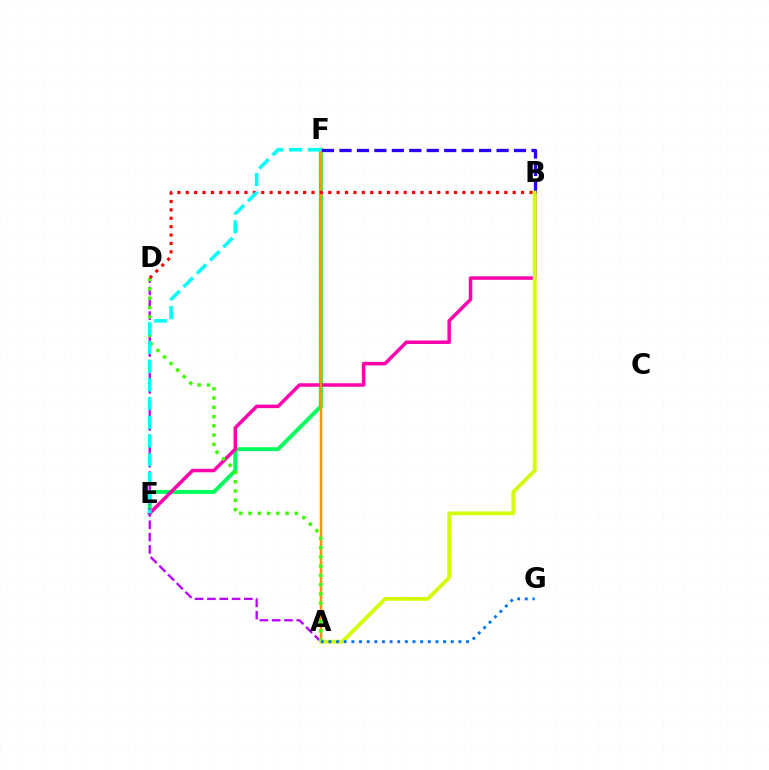{('E', 'F'): [{'color': '#00ff5c', 'line_style': 'solid', 'thickness': 2.84}, {'color': '#00fff6', 'line_style': 'dashed', 'thickness': 2.54}], ('B', 'E'): [{'color': '#ff00ac', 'line_style': 'solid', 'thickness': 2.52}], ('A', 'F'): [{'color': '#ff9400', 'line_style': 'solid', 'thickness': 1.79}], ('A', 'D'): [{'color': '#b900ff', 'line_style': 'dashed', 'thickness': 1.67}, {'color': '#3dff00', 'line_style': 'dotted', 'thickness': 2.52}], ('B', 'D'): [{'color': '#ff0000', 'line_style': 'dotted', 'thickness': 2.28}], ('B', 'F'): [{'color': '#2500ff', 'line_style': 'dashed', 'thickness': 2.37}], ('A', 'B'): [{'color': '#d1ff00', 'line_style': 'solid', 'thickness': 2.71}], ('A', 'G'): [{'color': '#0074ff', 'line_style': 'dotted', 'thickness': 2.08}]}